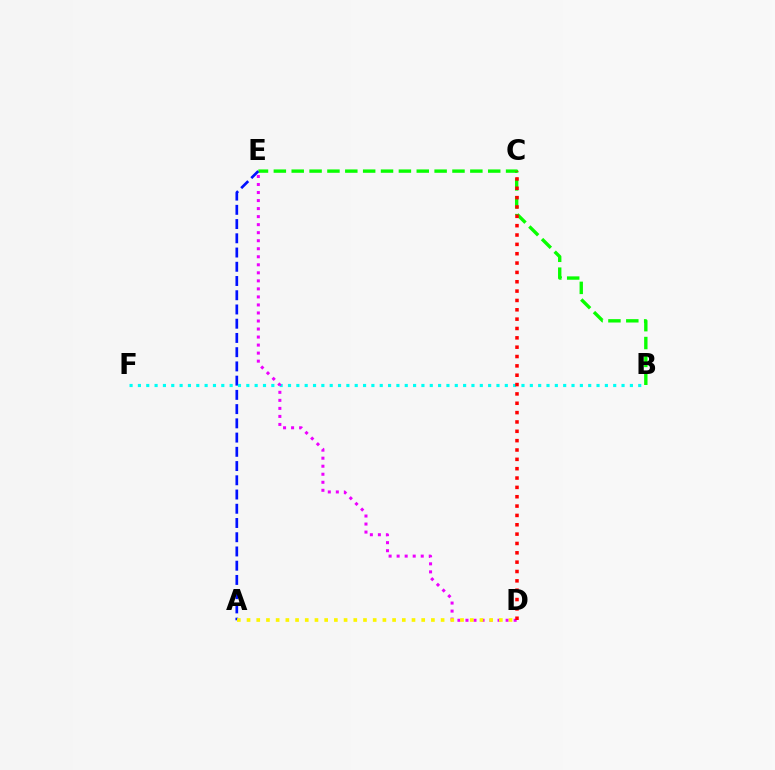{('B', 'E'): [{'color': '#08ff00', 'line_style': 'dashed', 'thickness': 2.43}], ('A', 'E'): [{'color': '#0010ff', 'line_style': 'dashed', 'thickness': 1.93}], ('B', 'F'): [{'color': '#00fff6', 'line_style': 'dotted', 'thickness': 2.27}], ('D', 'E'): [{'color': '#ee00ff', 'line_style': 'dotted', 'thickness': 2.18}], ('A', 'D'): [{'color': '#fcf500', 'line_style': 'dotted', 'thickness': 2.64}], ('C', 'D'): [{'color': '#ff0000', 'line_style': 'dotted', 'thickness': 2.54}]}